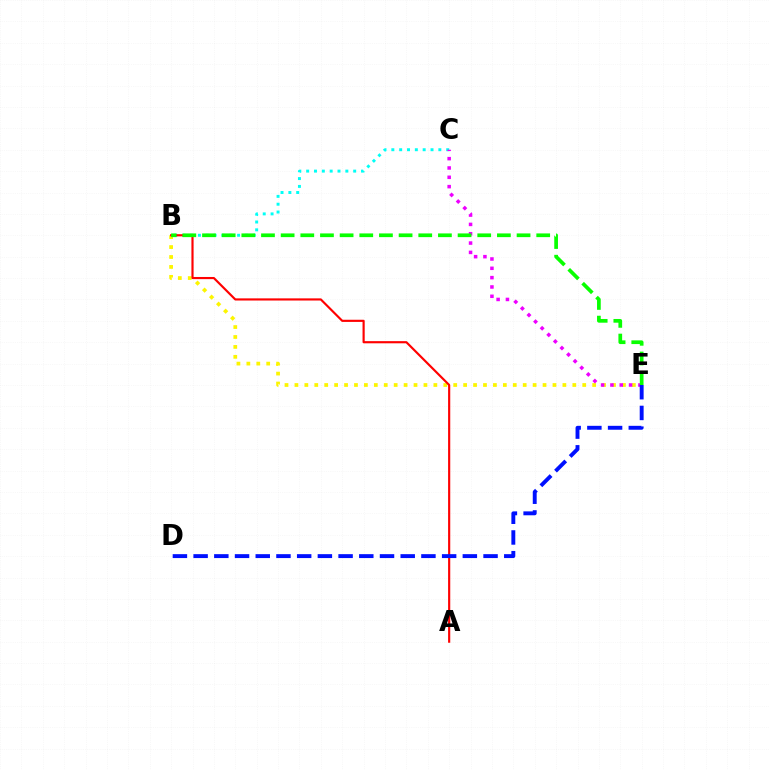{('B', 'E'): [{'color': '#fcf500', 'line_style': 'dotted', 'thickness': 2.7}, {'color': '#08ff00', 'line_style': 'dashed', 'thickness': 2.67}], ('B', 'C'): [{'color': '#00fff6', 'line_style': 'dotted', 'thickness': 2.13}], ('C', 'E'): [{'color': '#ee00ff', 'line_style': 'dotted', 'thickness': 2.53}], ('A', 'B'): [{'color': '#ff0000', 'line_style': 'solid', 'thickness': 1.55}], ('D', 'E'): [{'color': '#0010ff', 'line_style': 'dashed', 'thickness': 2.81}]}